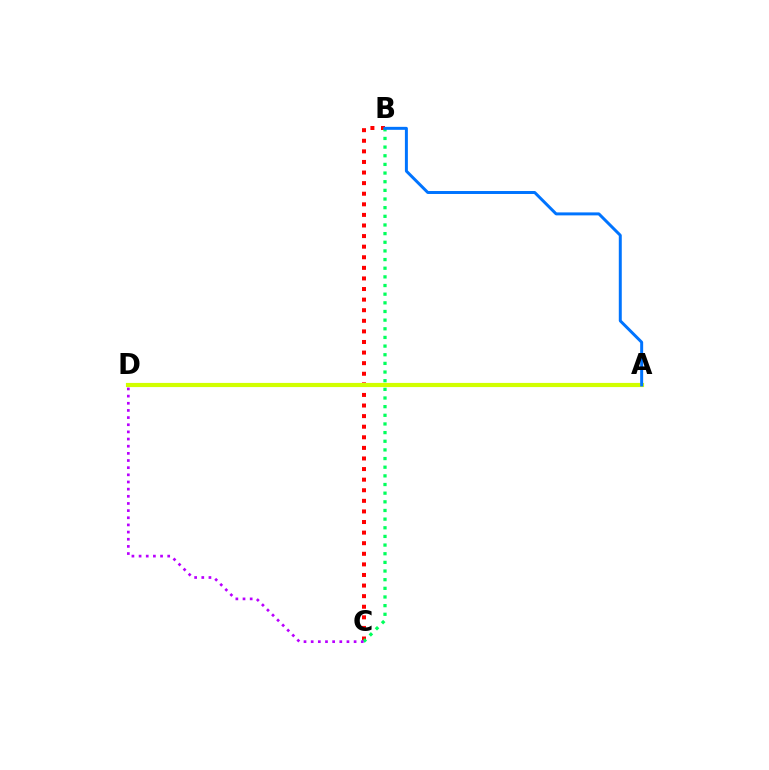{('B', 'C'): [{'color': '#ff0000', 'line_style': 'dotted', 'thickness': 2.88}, {'color': '#00ff5c', 'line_style': 'dotted', 'thickness': 2.35}], ('A', 'D'): [{'color': '#d1ff00', 'line_style': 'solid', 'thickness': 3.0}], ('A', 'B'): [{'color': '#0074ff', 'line_style': 'solid', 'thickness': 2.14}], ('C', 'D'): [{'color': '#b900ff', 'line_style': 'dotted', 'thickness': 1.94}]}